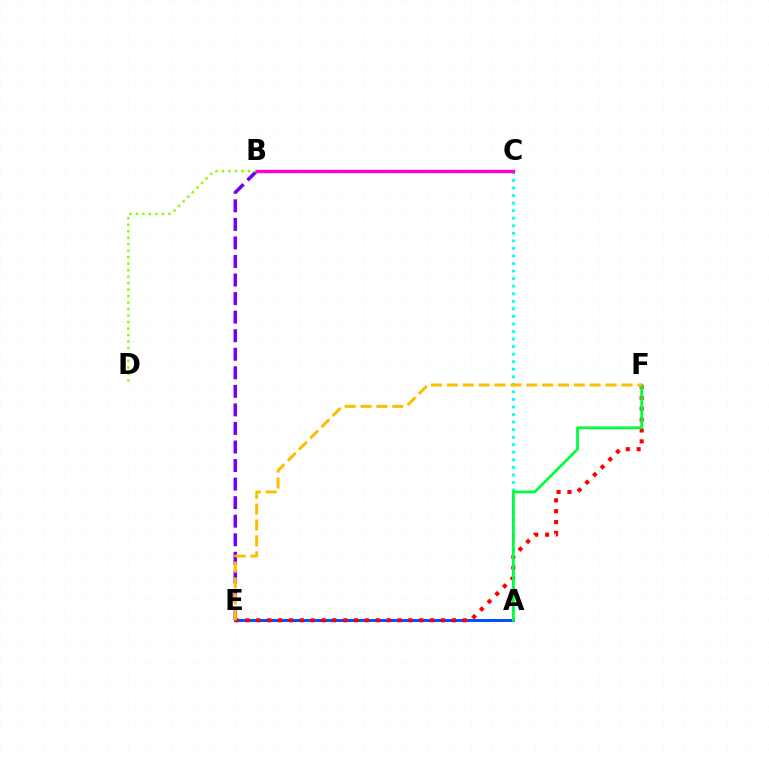{('B', 'E'): [{'color': '#7200ff', 'line_style': 'dashed', 'thickness': 2.52}], ('A', 'E'): [{'color': '#004bff', 'line_style': 'solid', 'thickness': 2.09}], ('B', 'D'): [{'color': '#84ff00', 'line_style': 'dotted', 'thickness': 1.76}], ('A', 'C'): [{'color': '#00fff6', 'line_style': 'dotted', 'thickness': 2.05}], ('B', 'C'): [{'color': '#ff00cf', 'line_style': 'solid', 'thickness': 2.42}], ('E', 'F'): [{'color': '#ff0000', 'line_style': 'dotted', 'thickness': 2.95}, {'color': '#ffbd00', 'line_style': 'dashed', 'thickness': 2.16}], ('A', 'F'): [{'color': '#00ff39', 'line_style': 'solid', 'thickness': 1.99}]}